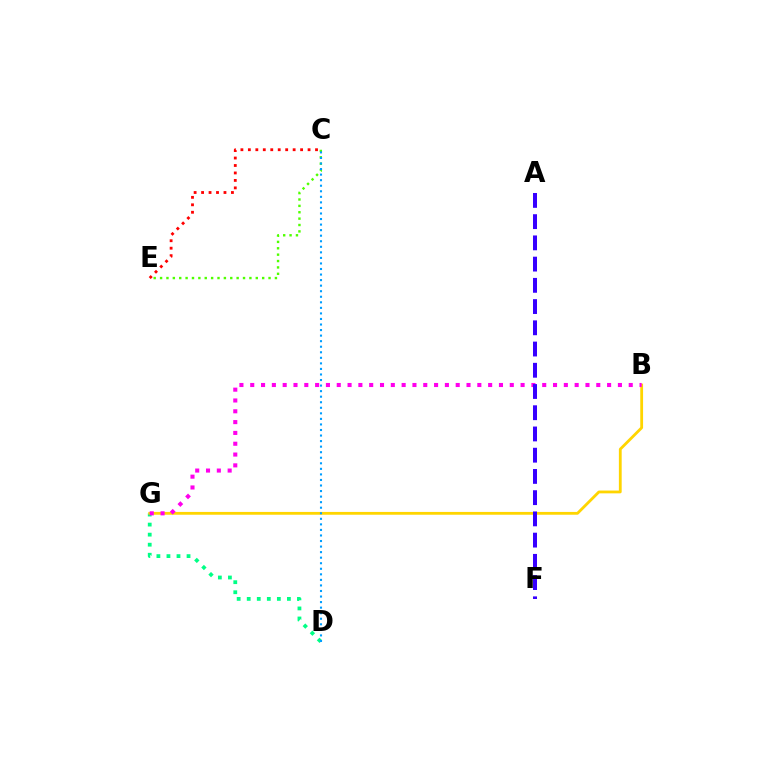{('D', 'G'): [{'color': '#00ff86', 'line_style': 'dotted', 'thickness': 2.73}], ('B', 'G'): [{'color': '#ffd500', 'line_style': 'solid', 'thickness': 2.02}, {'color': '#ff00ed', 'line_style': 'dotted', 'thickness': 2.94}], ('C', 'E'): [{'color': '#4fff00', 'line_style': 'dotted', 'thickness': 1.73}, {'color': '#ff0000', 'line_style': 'dotted', 'thickness': 2.03}], ('C', 'D'): [{'color': '#009eff', 'line_style': 'dotted', 'thickness': 1.51}], ('A', 'F'): [{'color': '#3700ff', 'line_style': 'dashed', 'thickness': 2.88}]}